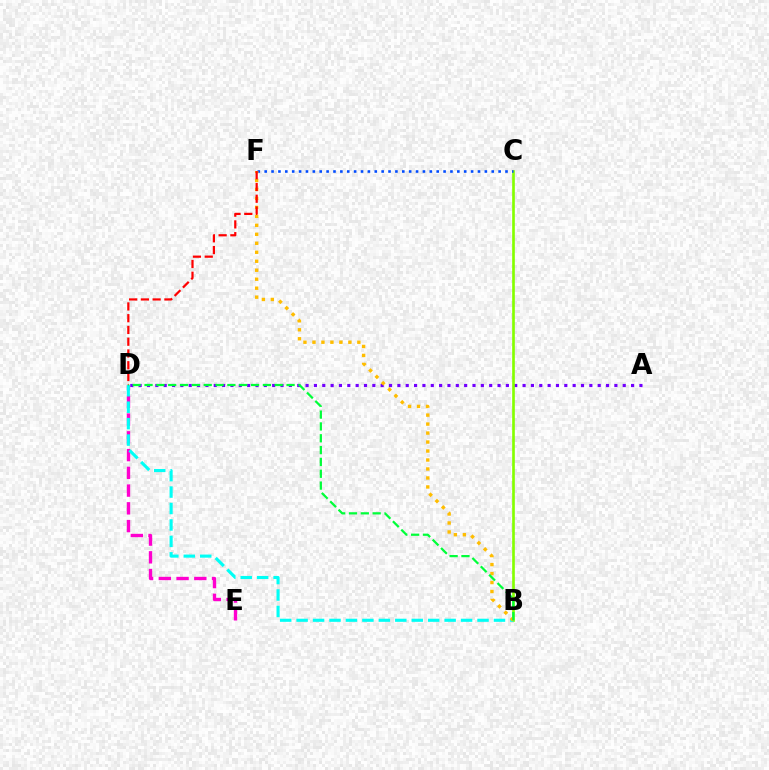{('A', 'D'): [{'color': '#7200ff', 'line_style': 'dotted', 'thickness': 2.27}], ('D', 'E'): [{'color': '#ff00cf', 'line_style': 'dashed', 'thickness': 2.41}], ('B', 'C'): [{'color': '#84ff00', 'line_style': 'solid', 'thickness': 1.91}], ('B', 'D'): [{'color': '#00fff6', 'line_style': 'dashed', 'thickness': 2.23}, {'color': '#00ff39', 'line_style': 'dashed', 'thickness': 1.61}], ('C', 'F'): [{'color': '#004bff', 'line_style': 'dotted', 'thickness': 1.87}], ('B', 'F'): [{'color': '#ffbd00', 'line_style': 'dotted', 'thickness': 2.44}], ('D', 'F'): [{'color': '#ff0000', 'line_style': 'dashed', 'thickness': 1.6}]}